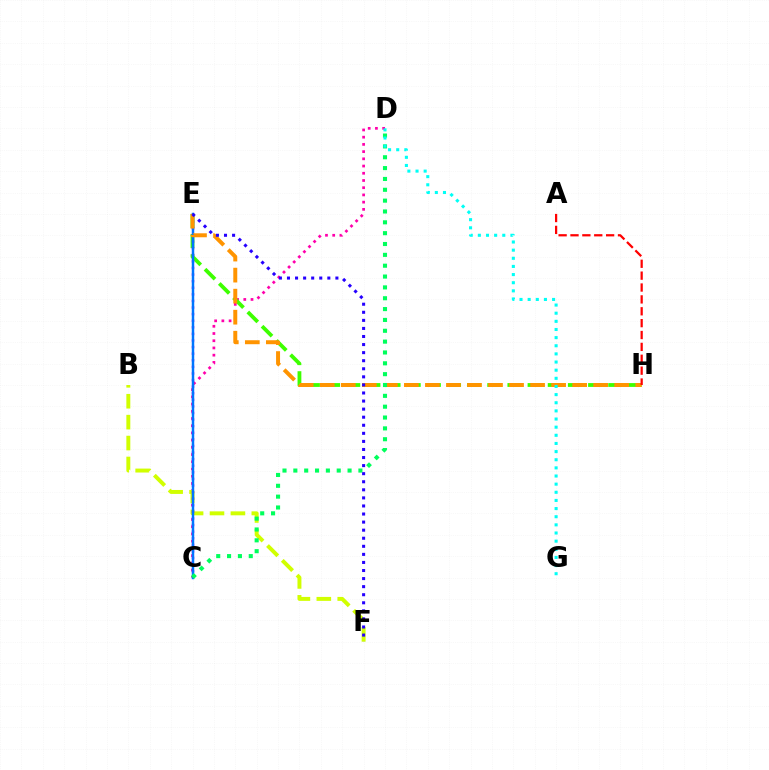{('C', 'D'): [{'color': '#ff00ac', 'line_style': 'dotted', 'thickness': 1.96}, {'color': '#00ff5c', 'line_style': 'dotted', 'thickness': 2.95}], ('B', 'F'): [{'color': '#d1ff00', 'line_style': 'dashed', 'thickness': 2.84}], ('E', 'H'): [{'color': '#3dff00', 'line_style': 'dashed', 'thickness': 2.74}, {'color': '#ff9400', 'line_style': 'dashed', 'thickness': 2.86}], ('C', 'E'): [{'color': '#b900ff', 'line_style': 'dotted', 'thickness': 1.79}, {'color': '#0074ff', 'line_style': 'solid', 'thickness': 1.78}], ('E', 'F'): [{'color': '#2500ff', 'line_style': 'dotted', 'thickness': 2.19}], ('A', 'H'): [{'color': '#ff0000', 'line_style': 'dashed', 'thickness': 1.61}], ('D', 'G'): [{'color': '#00fff6', 'line_style': 'dotted', 'thickness': 2.21}]}